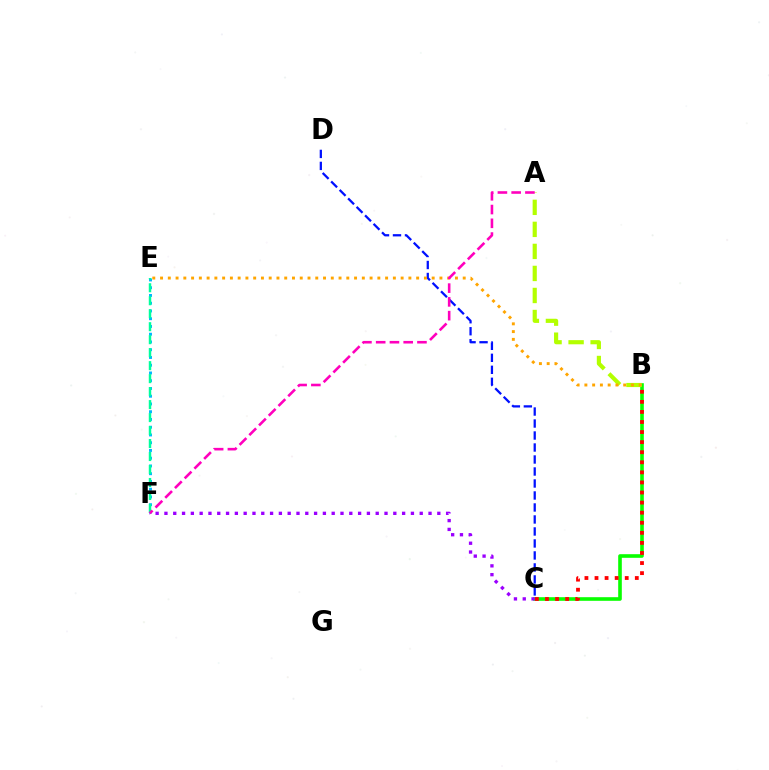{('C', 'D'): [{'color': '#0010ff', 'line_style': 'dashed', 'thickness': 1.63}], ('B', 'C'): [{'color': '#08ff00', 'line_style': 'solid', 'thickness': 2.6}, {'color': '#ff0000', 'line_style': 'dotted', 'thickness': 2.74}], ('A', 'B'): [{'color': '#b3ff00', 'line_style': 'dashed', 'thickness': 2.99}], ('E', 'F'): [{'color': '#00b5ff', 'line_style': 'dotted', 'thickness': 2.11}, {'color': '#00ff9d', 'line_style': 'dashed', 'thickness': 1.76}], ('C', 'F'): [{'color': '#9b00ff', 'line_style': 'dotted', 'thickness': 2.39}], ('B', 'E'): [{'color': '#ffa500', 'line_style': 'dotted', 'thickness': 2.11}], ('A', 'F'): [{'color': '#ff00bd', 'line_style': 'dashed', 'thickness': 1.87}]}